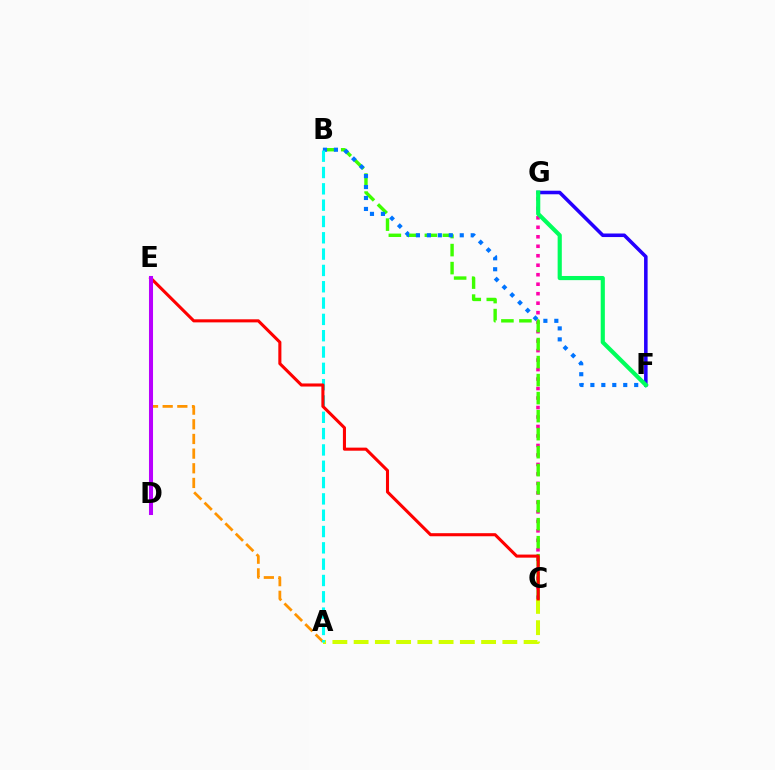{('A', 'E'): [{'color': '#ff9400', 'line_style': 'dashed', 'thickness': 1.99}], ('C', 'G'): [{'color': '#ff00ac', 'line_style': 'dotted', 'thickness': 2.58}], ('A', 'C'): [{'color': '#d1ff00', 'line_style': 'dashed', 'thickness': 2.89}], ('B', 'C'): [{'color': '#3dff00', 'line_style': 'dashed', 'thickness': 2.45}], ('B', 'F'): [{'color': '#0074ff', 'line_style': 'dotted', 'thickness': 2.98}], ('A', 'B'): [{'color': '#00fff6', 'line_style': 'dashed', 'thickness': 2.22}], ('C', 'E'): [{'color': '#ff0000', 'line_style': 'solid', 'thickness': 2.21}], ('F', 'G'): [{'color': '#2500ff', 'line_style': 'solid', 'thickness': 2.56}, {'color': '#00ff5c', 'line_style': 'solid', 'thickness': 2.99}], ('D', 'E'): [{'color': '#b900ff', 'line_style': 'solid', 'thickness': 2.91}]}